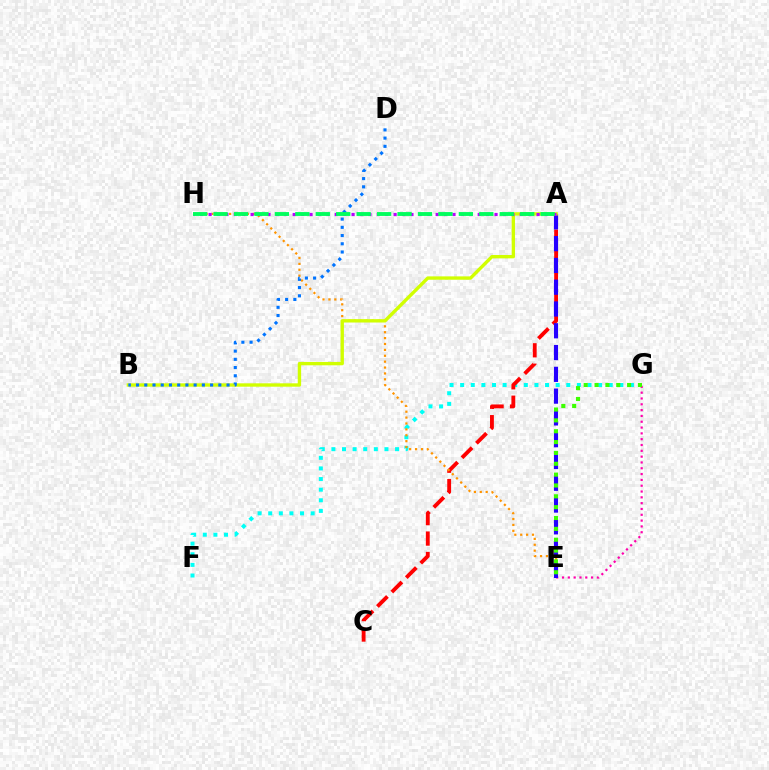{('F', 'G'): [{'color': '#00fff6', 'line_style': 'dotted', 'thickness': 2.88}], ('E', 'G'): [{'color': '#ff00ac', 'line_style': 'dotted', 'thickness': 1.58}, {'color': '#3dff00', 'line_style': 'dotted', 'thickness': 2.95}], ('A', 'C'): [{'color': '#ff0000', 'line_style': 'dashed', 'thickness': 2.77}], ('E', 'H'): [{'color': '#ff9400', 'line_style': 'dotted', 'thickness': 1.6}], ('A', 'E'): [{'color': '#2500ff', 'line_style': 'dashed', 'thickness': 2.96}], ('A', 'B'): [{'color': '#d1ff00', 'line_style': 'solid', 'thickness': 2.42}], ('B', 'D'): [{'color': '#0074ff', 'line_style': 'dotted', 'thickness': 2.24}], ('A', 'H'): [{'color': '#b900ff', 'line_style': 'dotted', 'thickness': 2.29}, {'color': '#00ff5c', 'line_style': 'dashed', 'thickness': 2.78}]}